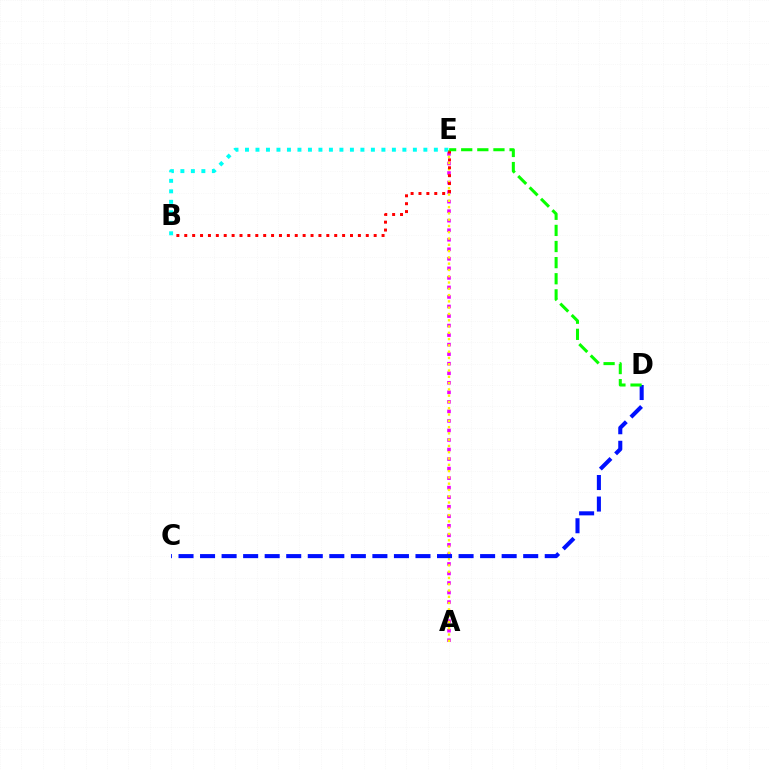{('A', 'E'): [{'color': '#ee00ff', 'line_style': 'dotted', 'thickness': 2.59}, {'color': '#fcf500', 'line_style': 'dotted', 'thickness': 1.71}], ('B', 'E'): [{'color': '#ff0000', 'line_style': 'dotted', 'thickness': 2.14}, {'color': '#00fff6', 'line_style': 'dotted', 'thickness': 2.85}], ('C', 'D'): [{'color': '#0010ff', 'line_style': 'dashed', 'thickness': 2.93}], ('D', 'E'): [{'color': '#08ff00', 'line_style': 'dashed', 'thickness': 2.19}]}